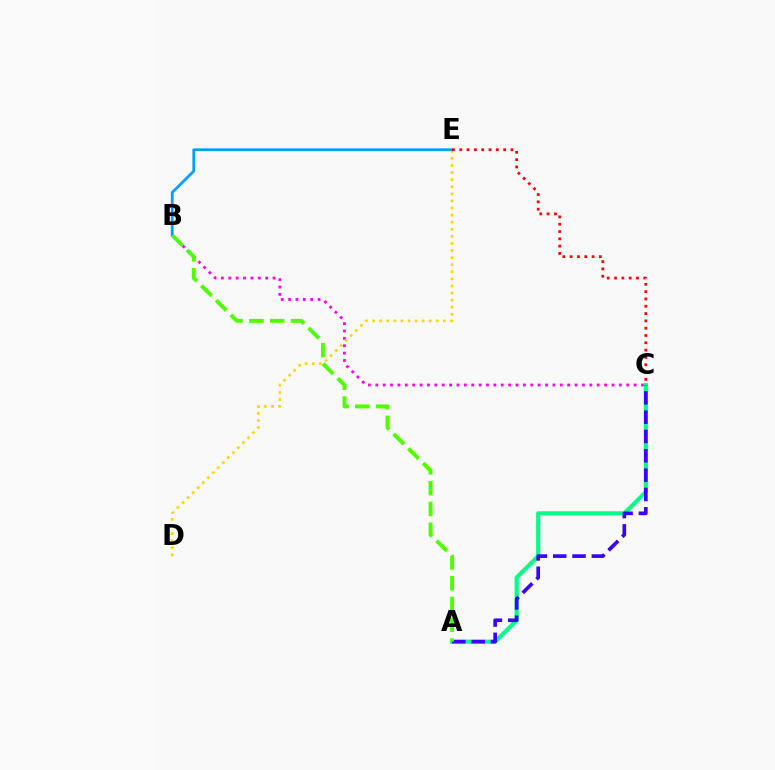{('A', 'C'): [{'color': '#00ff86', 'line_style': 'solid', 'thickness': 2.98}, {'color': '#3700ff', 'line_style': 'dashed', 'thickness': 2.62}], ('B', 'C'): [{'color': '#ff00ed', 'line_style': 'dotted', 'thickness': 2.01}], ('D', 'E'): [{'color': '#ffd500', 'line_style': 'dotted', 'thickness': 1.93}], ('B', 'E'): [{'color': '#009eff', 'line_style': 'solid', 'thickness': 1.97}], ('C', 'E'): [{'color': '#ff0000', 'line_style': 'dotted', 'thickness': 1.99}], ('A', 'B'): [{'color': '#4fff00', 'line_style': 'dashed', 'thickness': 2.83}]}